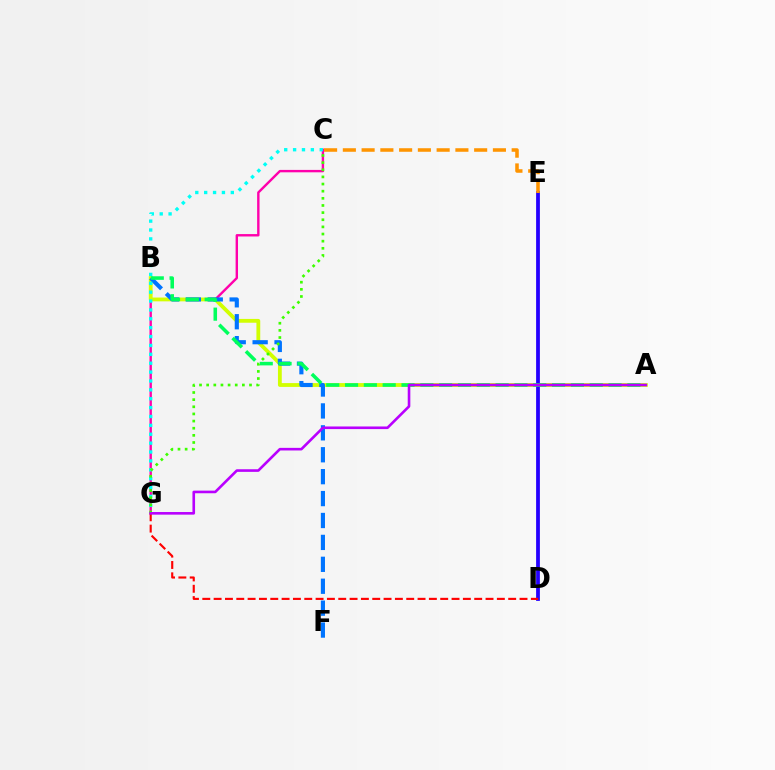{('C', 'G'): [{'color': '#ff00ac', 'line_style': 'solid', 'thickness': 1.73}, {'color': '#00fff6', 'line_style': 'dotted', 'thickness': 2.41}, {'color': '#3dff00', 'line_style': 'dotted', 'thickness': 1.94}], ('A', 'B'): [{'color': '#d1ff00', 'line_style': 'solid', 'thickness': 2.75}, {'color': '#00ff5c', 'line_style': 'dashed', 'thickness': 2.56}], ('B', 'F'): [{'color': '#0074ff', 'line_style': 'dashed', 'thickness': 2.98}], ('D', 'E'): [{'color': '#2500ff', 'line_style': 'solid', 'thickness': 2.72}], ('C', 'E'): [{'color': '#ff9400', 'line_style': 'dashed', 'thickness': 2.55}], ('D', 'G'): [{'color': '#ff0000', 'line_style': 'dashed', 'thickness': 1.54}], ('A', 'G'): [{'color': '#b900ff', 'line_style': 'solid', 'thickness': 1.88}]}